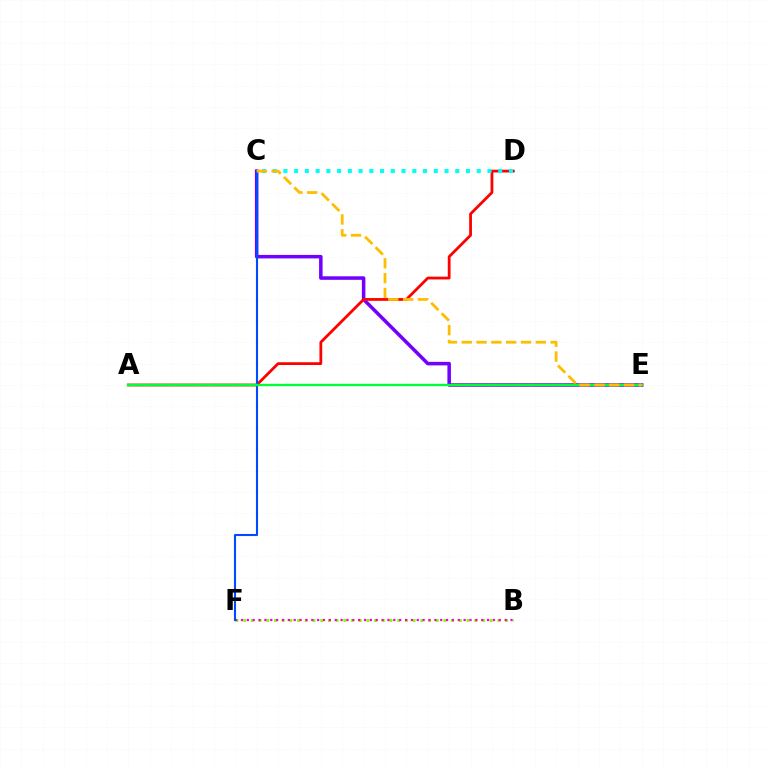{('B', 'F'): [{'color': '#84ff00', 'line_style': 'dotted', 'thickness': 2.09}, {'color': '#ff00cf', 'line_style': 'dotted', 'thickness': 1.59}], ('C', 'E'): [{'color': '#7200ff', 'line_style': 'solid', 'thickness': 2.54}, {'color': '#ffbd00', 'line_style': 'dashed', 'thickness': 2.01}], ('A', 'D'): [{'color': '#ff0000', 'line_style': 'solid', 'thickness': 2.0}], ('C', 'F'): [{'color': '#004bff', 'line_style': 'solid', 'thickness': 1.52}], ('A', 'E'): [{'color': '#00ff39', 'line_style': 'solid', 'thickness': 1.69}], ('C', 'D'): [{'color': '#00fff6', 'line_style': 'dotted', 'thickness': 2.92}]}